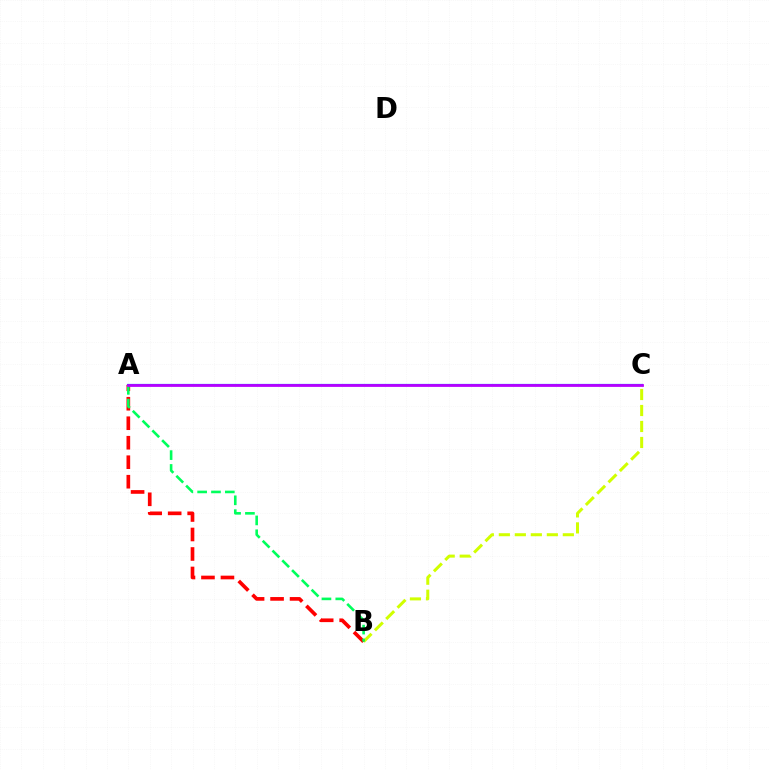{('A', 'C'): [{'color': '#0074ff', 'line_style': 'solid', 'thickness': 1.59}, {'color': '#b900ff', 'line_style': 'solid', 'thickness': 1.99}], ('B', 'C'): [{'color': '#d1ff00', 'line_style': 'dashed', 'thickness': 2.17}], ('A', 'B'): [{'color': '#ff0000', 'line_style': 'dashed', 'thickness': 2.65}, {'color': '#00ff5c', 'line_style': 'dashed', 'thickness': 1.88}]}